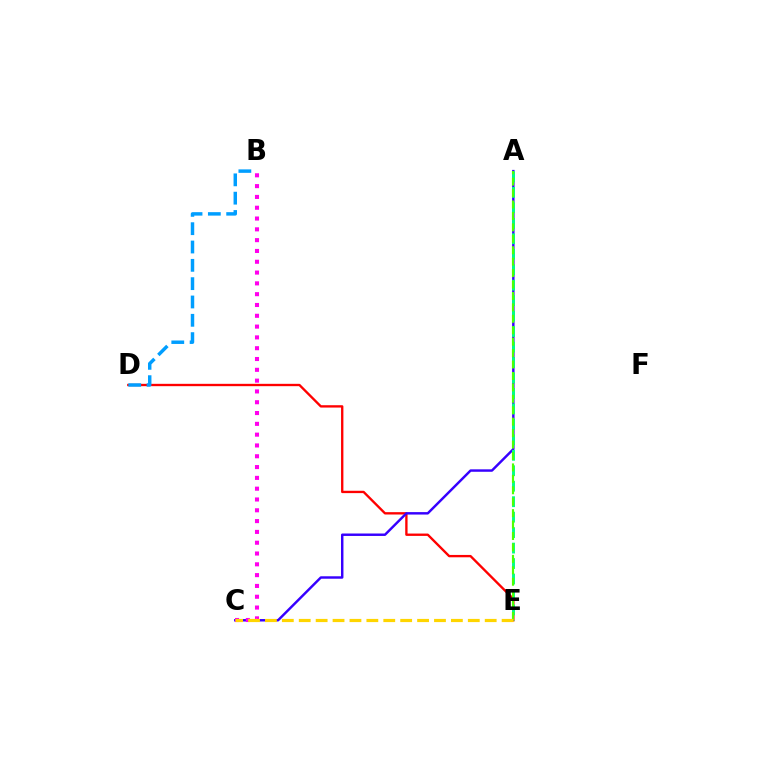{('D', 'E'): [{'color': '#ff0000', 'line_style': 'solid', 'thickness': 1.69}], ('A', 'C'): [{'color': '#3700ff', 'line_style': 'solid', 'thickness': 1.76}], ('B', 'C'): [{'color': '#ff00ed', 'line_style': 'dotted', 'thickness': 2.94}], ('A', 'E'): [{'color': '#00ff86', 'line_style': 'dashed', 'thickness': 2.1}, {'color': '#4fff00', 'line_style': 'dashed', 'thickness': 1.55}], ('B', 'D'): [{'color': '#009eff', 'line_style': 'dashed', 'thickness': 2.49}], ('C', 'E'): [{'color': '#ffd500', 'line_style': 'dashed', 'thickness': 2.3}]}